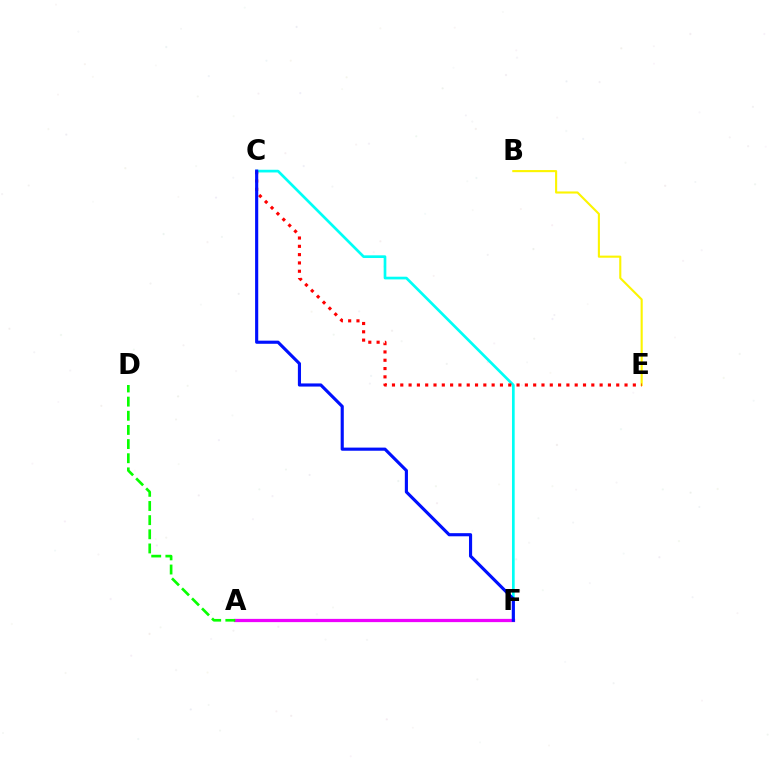{('C', 'F'): [{'color': '#00fff6', 'line_style': 'solid', 'thickness': 1.94}, {'color': '#0010ff', 'line_style': 'solid', 'thickness': 2.26}], ('A', 'F'): [{'color': '#ee00ff', 'line_style': 'solid', 'thickness': 2.33}], ('A', 'D'): [{'color': '#08ff00', 'line_style': 'dashed', 'thickness': 1.92}], ('B', 'E'): [{'color': '#fcf500', 'line_style': 'solid', 'thickness': 1.52}], ('C', 'E'): [{'color': '#ff0000', 'line_style': 'dotted', 'thickness': 2.26}]}